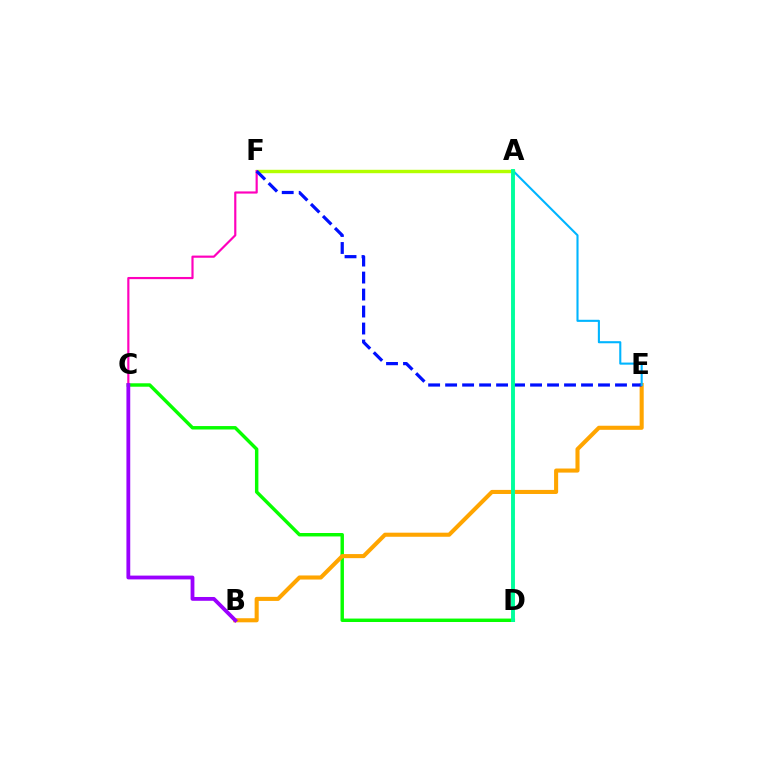{('C', 'D'): [{'color': '#08ff00', 'line_style': 'solid', 'thickness': 2.47}], ('A', 'F'): [{'color': '#b3ff00', 'line_style': 'solid', 'thickness': 2.46}], ('C', 'F'): [{'color': '#ff00bd', 'line_style': 'solid', 'thickness': 1.56}], ('B', 'E'): [{'color': '#ffa500', 'line_style': 'solid', 'thickness': 2.94}], ('B', 'C'): [{'color': '#9b00ff', 'line_style': 'solid', 'thickness': 2.74}], ('E', 'F'): [{'color': '#0010ff', 'line_style': 'dashed', 'thickness': 2.31}], ('A', 'E'): [{'color': '#00b5ff', 'line_style': 'solid', 'thickness': 1.51}], ('A', 'D'): [{'color': '#ff0000', 'line_style': 'dashed', 'thickness': 1.59}, {'color': '#00ff9d', 'line_style': 'solid', 'thickness': 2.81}]}